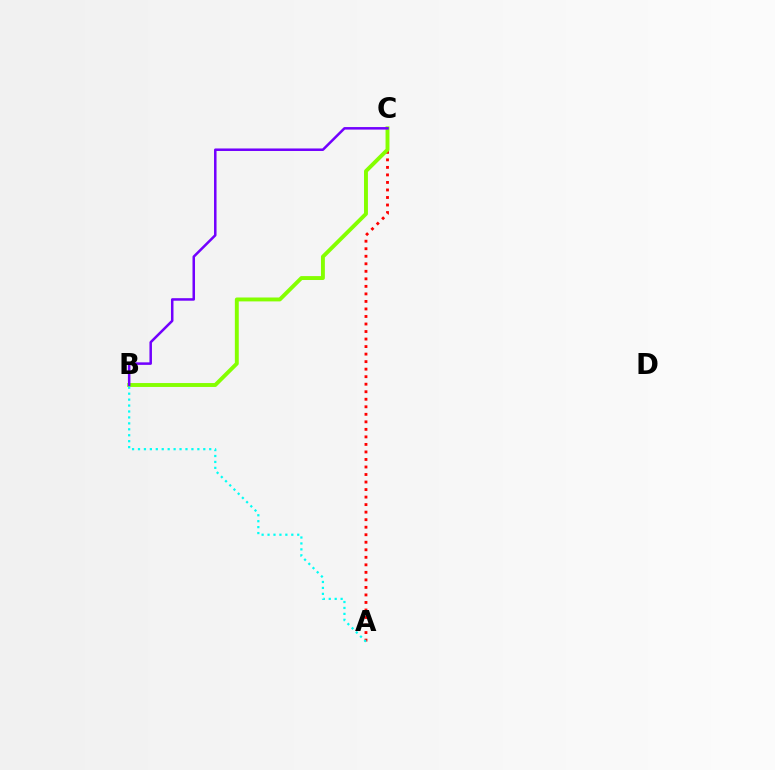{('A', 'C'): [{'color': '#ff0000', 'line_style': 'dotted', 'thickness': 2.04}], ('B', 'C'): [{'color': '#84ff00', 'line_style': 'solid', 'thickness': 2.81}, {'color': '#7200ff', 'line_style': 'solid', 'thickness': 1.81}], ('A', 'B'): [{'color': '#00fff6', 'line_style': 'dotted', 'thickness': 1.61}]}